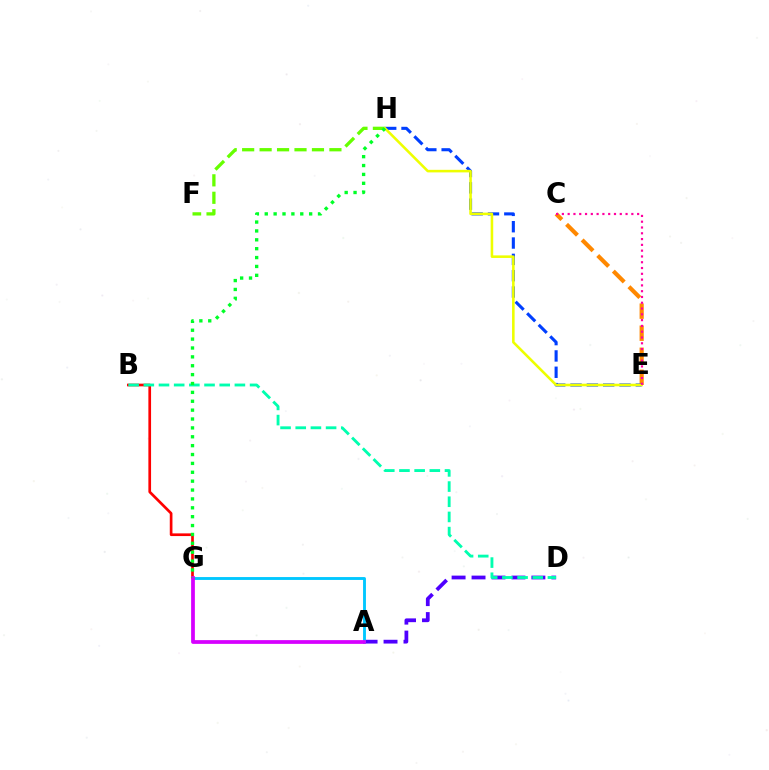{('B', 'G'): [{'color': '#ff0000', 'line_style': 'solid', 'thickness': 1.93}], ('C', 'E'): [{'color': '#ff8800', 'line_style': 'dashed', 'thickness': 3.0}, {'color': '#ff00a0', 'line_style': 'dotted', 'thickness': 1.57}], ('A', 'D'): [{'color': '#4f00ff', 'line_style': 'dashed', 'thickness': 2.71}], ('F', 'H'): [{'color': '#66ff00', 'line_style': 'dashed', 'thickness': 2.37}], ('A', 'G'): [{'color': '#00c7ff', 'line_style': 'solid', 'thickness': 2.07}, {'color': '#d600ff', 'line_style': 'solid', 'thickness': 2.7}], ('E', 'H'): [{'color': '#003fff', 'line_style': 'dashed', 'thickness': 2.22}, {'color': '#eeff00', 'line_style': 'solid', 'thickness': 1.85}], ('B', 'D'): [{'color': '#00ffaf', 'line_style': 'dashed', 'thickness': 2.06}], ('G', 'H'): [{'color': '#00ff27', 'line_style': 'dotted', 'thickness': 2.41}]}